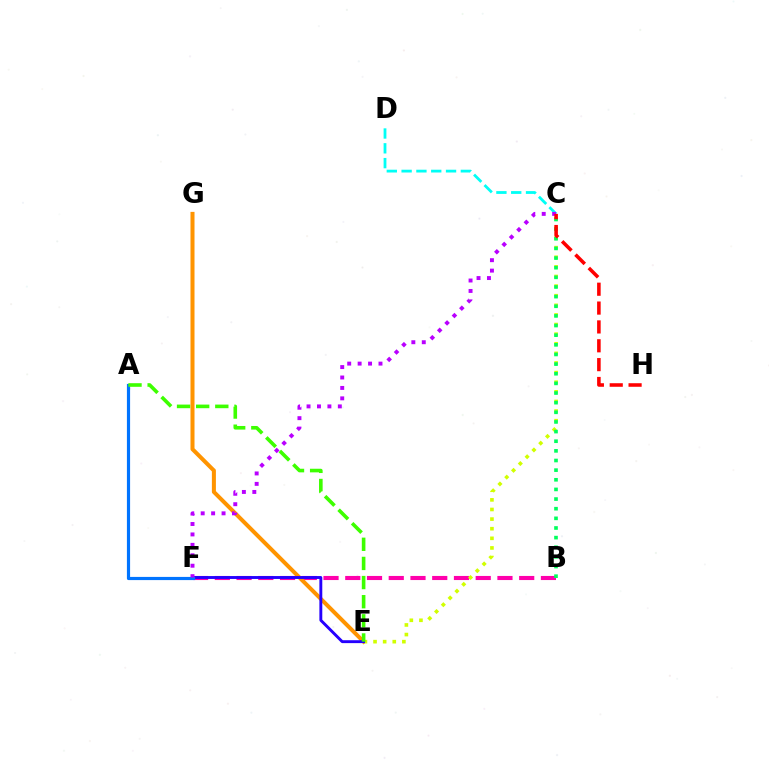{('B', 'F'): [{'color': '#ff00ac', 'line_style': 'dashed', 'thickness': 2.95}], ('E', 'G'): [{'color': '#ff9400', 'line_style': 'solid', 'thickness': 2.9}], ('C', 'E'): [{'color': '#d1ff00', 'line_style': 'dotted', 'thickness': 2.61}], ('C', 'D'): [{'color': '#00fff6', 'line_style': 'dashed', 'thickness': 2.01}], ('E', 'F'): [{'color': '#2500ff', 'line_style': 'solid', 'thickness': 2.09}], ('B', 'C'): [{'color': '#00ff5c', 'line_style': 'dotted', 'thickness': 2.62}], ('A', 'F'): [{'color': '#0074ff', 'line_style': 'solid', 'thickness': 2.29}], ('C', 'F'): [{'color': '#b900ff', 'line_style': 'dotted', 'thickness': 2.83}], ('A', 'E'): [{'color': '#3dff00', 'line_style': 'dashed', 'thickness': 2.6}], ('C', 'H'): [{'color': '#ff0000', 'line_style': 'dashed', 'thickness': 2.56}]}